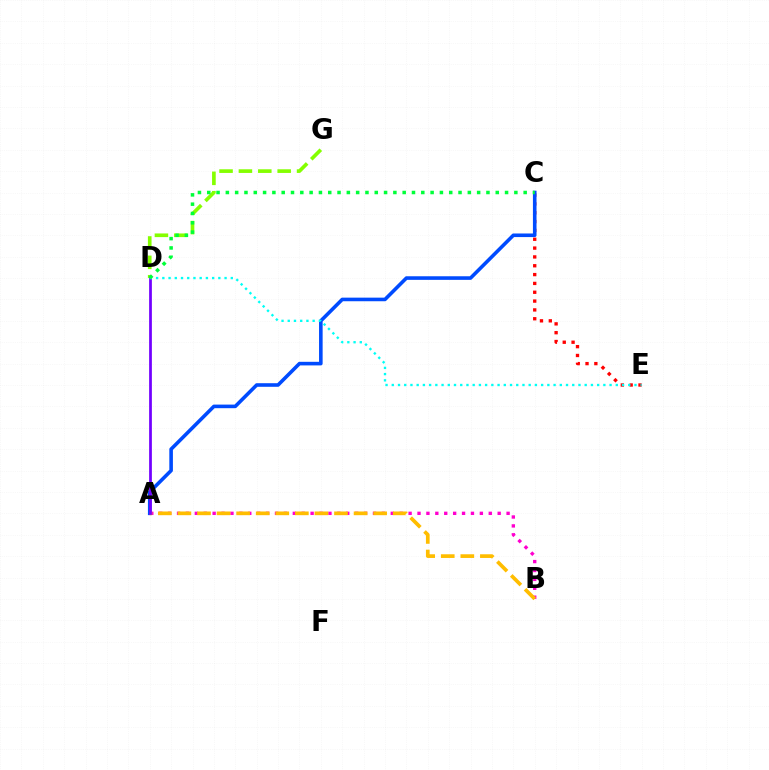{('C', 'E'): [{'color': '#ff0000', 'line_style': 'dotted', 'thickness': 2.4}], ('A', 'B'): [{'color': '#ff00cf', 'line_style': 'dotted', 'thickness': 2.42}, {'color': '#ffbd00', 'line_style': 'dashed', 'thickness': 2.66}], ('A', 'C'): [{'color': '#004bff', 'line_style': 'solid', 'thickness': 2.59}], ('D', 'G'): [{'color': '#84ff00', 'line_style': 'dashed', 'thickness': 2.63}], ('A', 'D'): [{'color': '#7200ff', 'line_style': 'solid', 'thickness': 1.98}], ('D', 'E'): [{'color': '#00fff6', 'line_style': 'dotted', 'thickness': 1.69}], ('C', 'D'): [{'color': '#00ff39', 'line_style': 'dotted', 'thickness': 2.53}]}